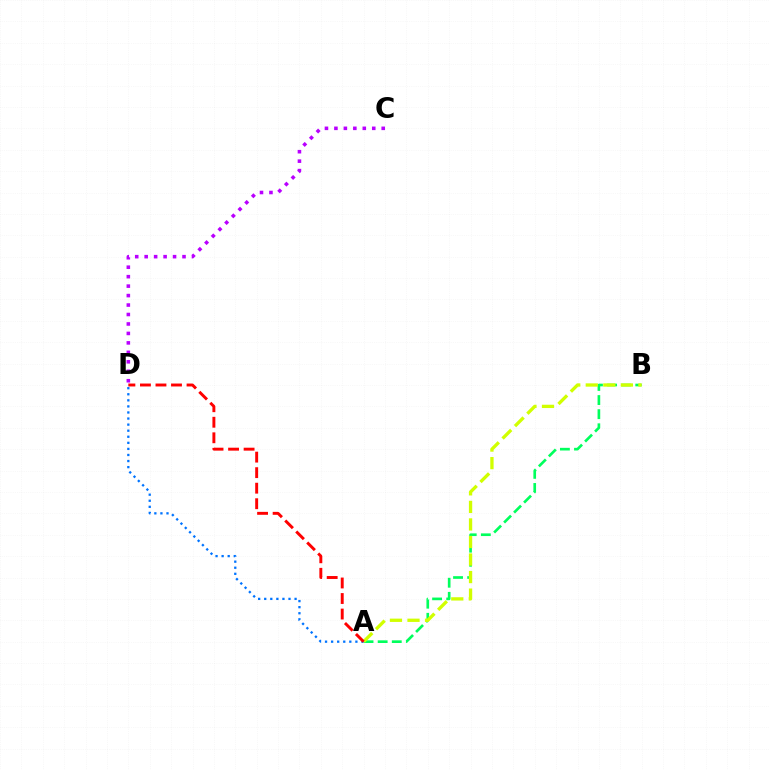{('A', 'B'): [{'color': '#00ff5c', 'line_style': 'dashed', 'thickness': 1.92}, {'color': '#d1ff00', 'line_style': 'dashed', 'thickness': 2.38}], ('C', 'D'): [{'color': '#b900ff', 'line_style': 'dotted', 'thickness': 2.57}], ('A', 'D'): [{'color': '#0074ff', 'line_style': 'dotted', 'thickness': 1.65}, {'color': '#ff0000', 'line_style': 'dashed', 'thickness': 2.11}]}